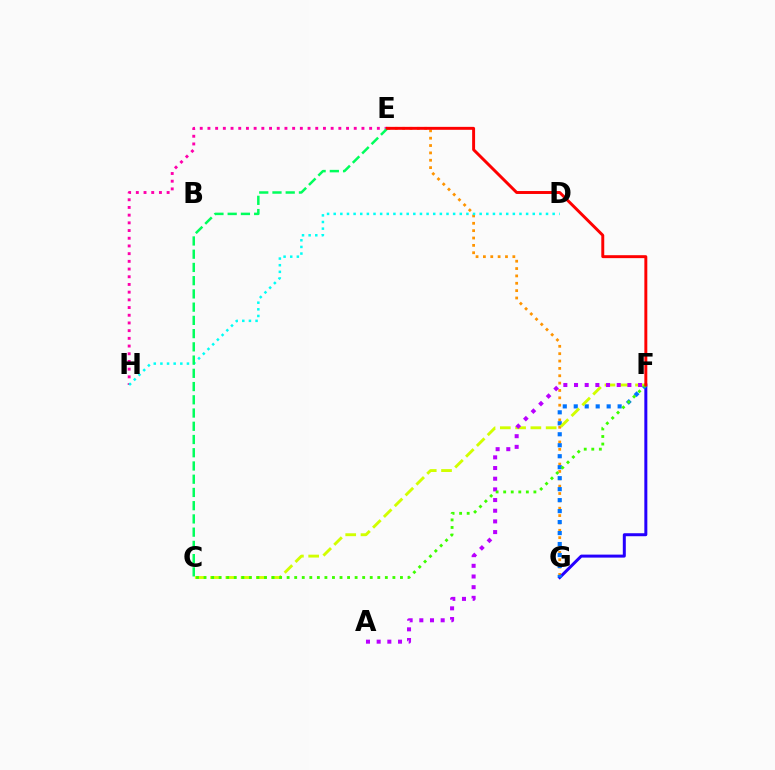{('E', 'G'): [{'color': '#ff9400', 'line_style': 'dotted', 'thickness': 2.0}], ('F', 'G'): [{'color': '#2500ff', 'line_style': 'solid', 'thickness': 2.16}, {'color': '#0074ff', 'line_style': 'dotted', 'thickness': 2.98}], ('E', 'H'): [{'color': '#ff00ac', 'line_style': 'dotted', 'thickness': 2.09}], ('D', 'H'): [{'color': '#00fff6', 'line_style': 'dotted', 'thickness': 1.8}], ('C', 'E'): [{'color': '#00ff5c', 'line_style': 'dashed', 'thickness': 1.8}], ('C', 'F'): [{'color': '#d1ff00', 'line_style': 'dashed', 'thickness': 2.08}, {'color': '#3dff00', 'line_style': 'dotted', 'thickness': 2.05}], ('A', 'F'): [{'color': '#b900ff', 'line_style': 'dotted', 'thickness': 2.9}], ('E', 'F'): [{'color': '#ff0000', 'line_style': 'solid', 'thickness': 2.12}]}